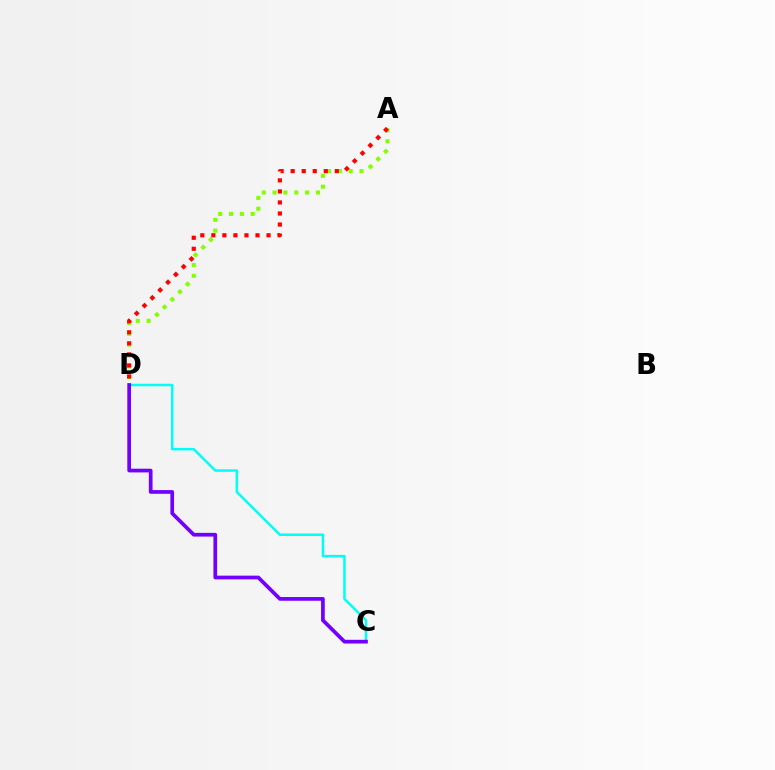{('A', 'D'): [{'color': '#84ff00', 'line_style': 'dotted', 'thickness': 2.94}, {'color': '#ff0000', 'line_style': 'dotted', 'thickness': 3.0}], ('C', 'D'): [{'color': '#00fff6', 'line_style': 'solid', 'thickness': 1.79}, {'color': '#7200ff', 'line_style': 'solid', 'thickness': 2.67}]}